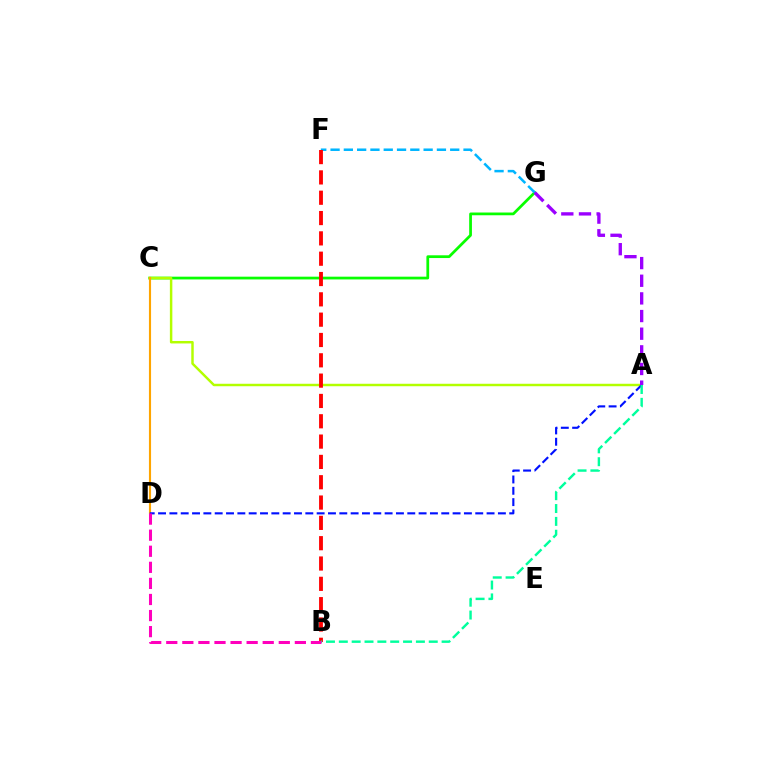{('C', 'G'): [{'color': '#08ff00', 'line_style': 'solid', 'thickness': 1.98}], ('A', 'C'): [{'color': '#b3ff00', 'line_style': 'solid', 'thickness': 1.77}], ('C', 'D'): [{'color': '#ffa500', 'line_style': 'solid', 'thickness': 1.53}], ('A', 'D'): [{'color': '#0010ff', 'line_style': 'dashed', 'thickness': 1.54}], ('F', 'G'): [{'color': '#00b5ff', 'line_style': 'dashed', 'thickness': 1.81}], ('B', 'F'): [{'color': '#ff0000', 'line_style': 'dashed', 'thickness': 2.76}], ('A', 'B'): [{'color': '#00ff9d', 'line_style': 'dashed', 'thickness': 1.75}], ('A', 'G'): [{'color': '#9b00ff', 'line_style': 'dashed', 'thickness': 2.4}], ('B', 'D'): [{'color': '#ff00bd', 'line_style': 'dashed', 'thickness': 2.18}]}